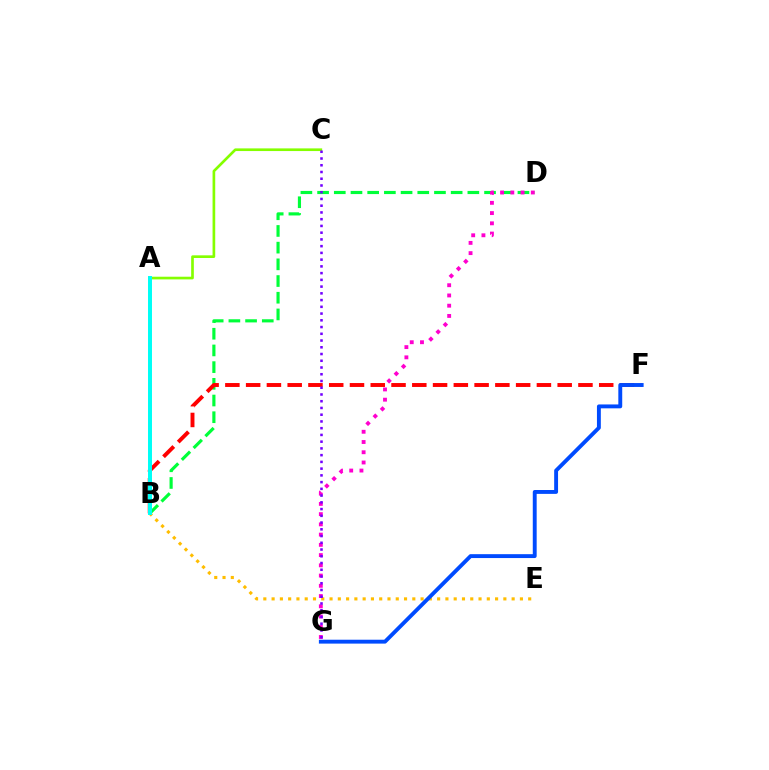{('B', 'D'): [{'color': '#00ff39', 'line_style': 'dashed', 'thickness': 2.27}], ('B', 'E'): [{'color': '#ffbd00', 'line_style': 'dotted', 'thickness': 2.25}], ('A', 'C'): [{'color': '#84ff00', 'line_style': 'solid', 'thickness': 1.92}], ('D', 'G'): [{'color': '#ff00cf', 'line_style': 'dotted', 'thickness': 2.78}], ('B', 'F'): [{'color': '#ff0000', 'line_style': 'dashed', 'thickness': 2.82}], ('F', 'G'): [{'color': '#004bff', 'line_style': 'solid', 'thickness': 2.8}], ('C', 'G'): [{'color': '#7200ff', 'line_style': 'dotted', 'thickness': 1.83}], ('A', 'B'): [{'color': '#00fff6', 'line_style': 'solid', 'thickness': 2.86}]}